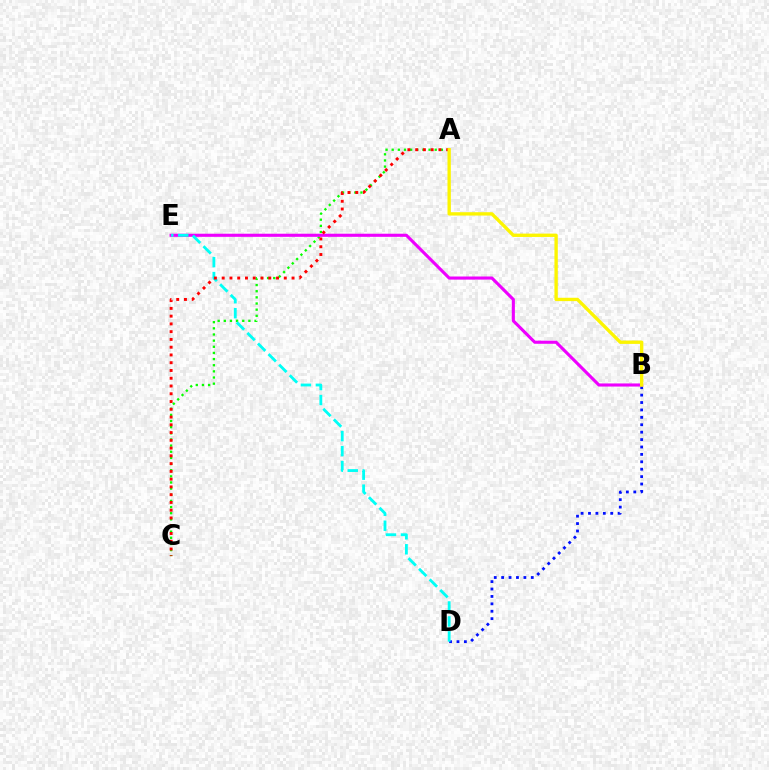{('B', 'D'): [{'color': '#0010ff', 'line_style': 'dotted', 'thickness': 2.01}], ('A', 'C'): [{'color': '#08ff00', 'line_style': 'dotted', 'thickness': 1.67}, {'color': '#ff0000', 'line_style': 'dotted', 'thickness': 2.11}], ('B', 'E'): [{'color': '#ee00ff', 'line_style': 'solid', 'thickness': 2.24}], ('D', 'E'): [{'color': '#00fff6', 'line_style': 'dashed', 'thickness': 2.04}], ('A', 'B'): [{'color': '#fcf500', 'line_style': 'solid', 'thickness': 2.41}]}